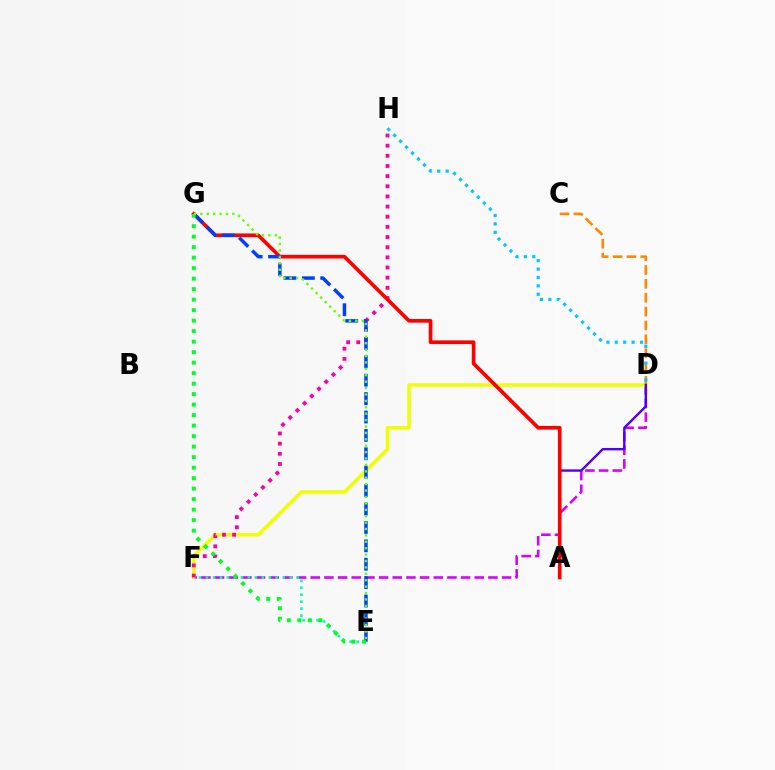{('D', 'F'): [{'color': '#d600ff', 'line_style': 'dashed', 'thickness': 1.86}, {'color': '#eeff00', 'line_style': 'solid', 'thickness': 2.53}], ('E', 'F'): [{'color': '#00ffaf', 'line_style': 'dotted', 'thickness': 1.89}], ('F', 'H'): [{'color': '#ff00a0', 'line_style': 'dotted', 'thickness': 2.76}], ('C', 'D'): [{'color': '#ff8800', 'line_style': 'dashed', 'thickness': 1.88}], ('D', 'H'): [{'color': '#00c7ff', 'line_style': 'dotted', 'thickness': 2.28}], ('A', 'D'): [{'color': '#4f00ff', 'line_style': 'solid', 'thickness': 1.72}], ('A', 'G'): [{'color': '#ff0000', 'line_style': 'solid', 'thickness': 2.64}], ('E', 'G'): [{'color': '#003fff', 'line_style': 'dashed', 'thickness': 2.5}, {'color': '#00ff27', 'line_style': 'dotted', 'thickness': 2.85}, {'color': '#66ff00', 'line_style': 'dotted', 'thickness': 1.74}]}